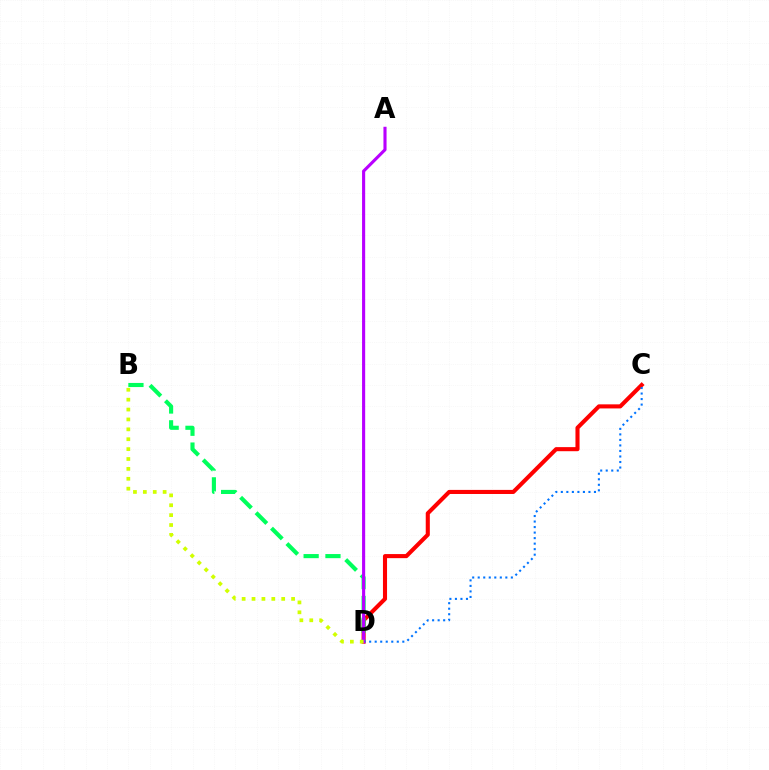{('C', 'D'): [{'color': '#ff0000', 'line_style': 'solid', 'thickness': 2.94}, {'color': '#0074ff', 'line_style': 'dotted', 'thickness': 1.5}], ('B', 'D'): [{'color': '#00ff5c', 'line_style': 'dashed', 'thickness': 2.96}, {'color': '#d1ff00', 'line_style': 'dotted', 'thickness': 2.69}], ('A', 'D'): [{'color': '#b900ff', 'line_style': 'solid', 'thickness': 2.24}]}